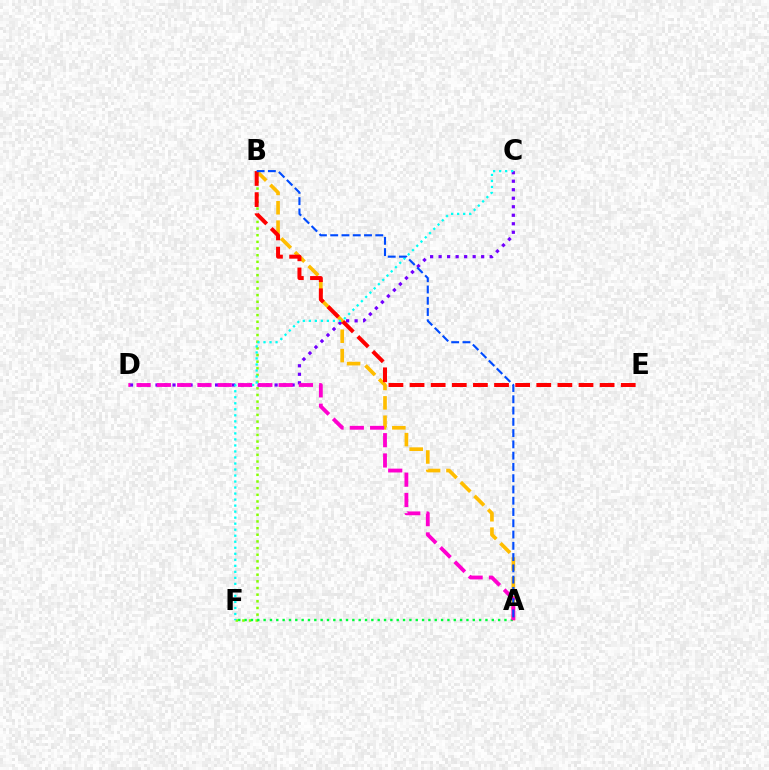{('A', 'B'): [{'color': '#ffbd00', 'line_style': 'dashed', 'thickness': 2.63}, {'color': '#004bff', 'line_style': 'dashed', 'thickness': 1.53}], ('C', 'D'): [{'color': '#7200ff', 'line_style': 'dotted', 'thickness': 2.31}], ('B', 'F'): [{'color': '#84ff00', 'line_style': 'dotted', 'thickness': 1.81}], ('A', 'F'): [{'color': '#00ff39', 'line_style': 'dotted', 'thickness': 1.72}], ('C', 'F'): [{'color': '#00fff6', 'line_style': 'dotted', 'thickness': 1.64}], ('B', 'E'): [{'color': '#ff0000', 'line_style': 'dashed', 'thickness': 2.87}], ('A', 'D'): [{'color': '#ff00cf', 'line_style': 'dashed', 'thickness': 2.76}]}